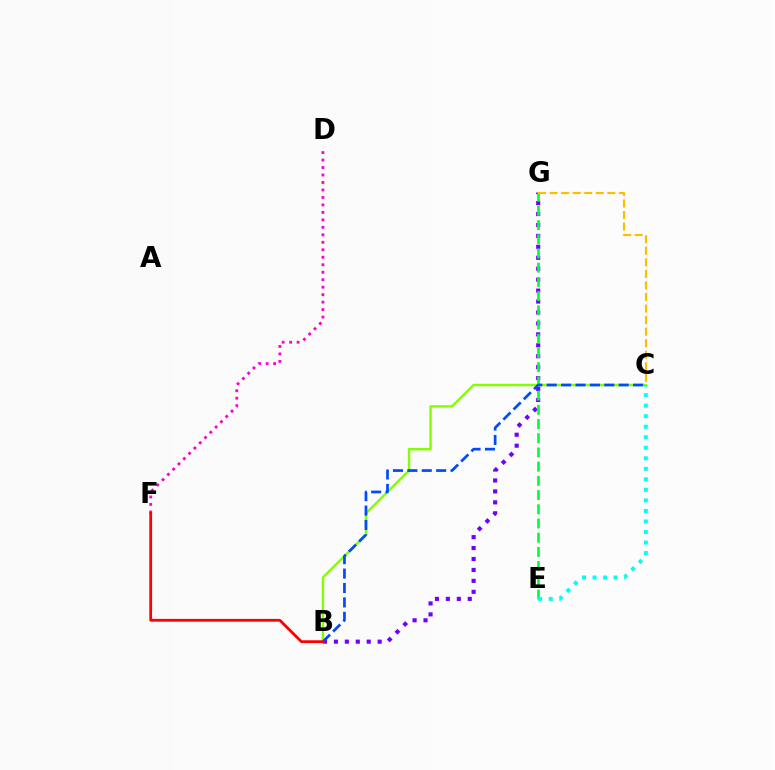{('B', 'G'): [{'color': '#7200ff', 'line_style': 'dotted', 'thickness': 2.97}], ('B', 'C'): [{'color': '#84ff00', 'line_style': 'solid', 'thickness': 1.76}, {'color': '#004bff', 'line_style': 'dashed', 'thickness': 1.96}], ('E', 'G'): [{'color': '#00ff39', 'line_style': 'dashed', 'thickness': 1.93}], ('C', 'G'): [{'color': '#ffbd00', 'line_style': 'dashed', 'thickness': 1.57}], ('C', 'E'): [{'color': '#00fff6', 'line_style': 'dotted', 'thickness': 2.86}], ('D', 'F'): [{'color': '#ff00cf', 'line_style': 'dotted', 'thickness': 2.03}], ('B', 'F'): [{'color': '#ff0000', 'line_style': 'solid', 'thickness': 1.99}]}